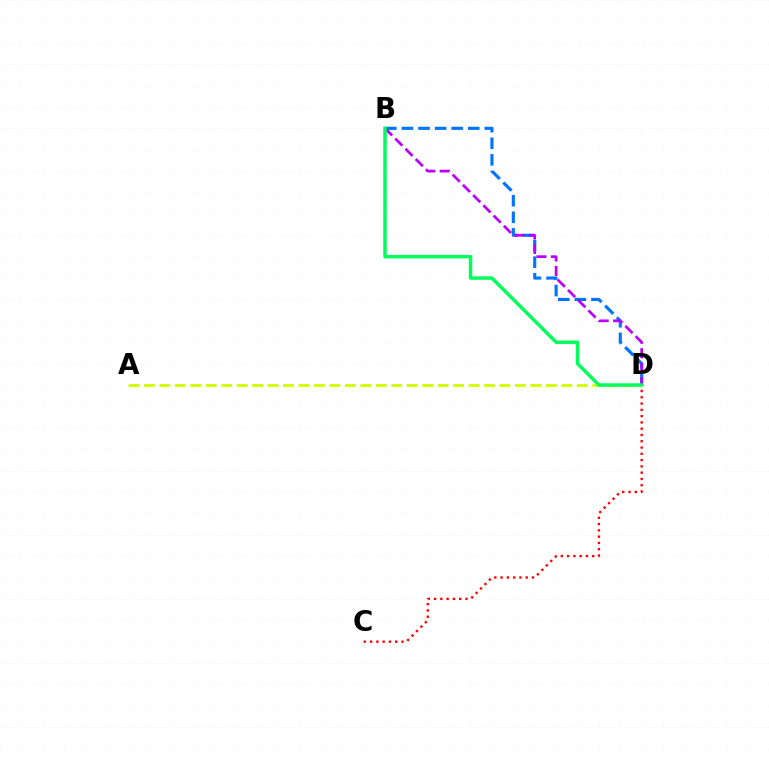{('B', 'D'): [{'color': '#0074ff', 'line_style': 'dashed', 'thickness': 2.25}, {'color': '#b900ff', 'line_style': 'dashed', 'thickness': 1.97}, {'color': '#00ff5c', 'line_style': 'solid', 'thickness': 2.5}], ('C', 'D'): [{'color': '#ff0000', 'line_style': 'dotted', 'thickness': 1.71}], ('A', 'D'): [{'color': '#d1ff00', 'line_style': 'dashed', 'thickness': 2.1}]}